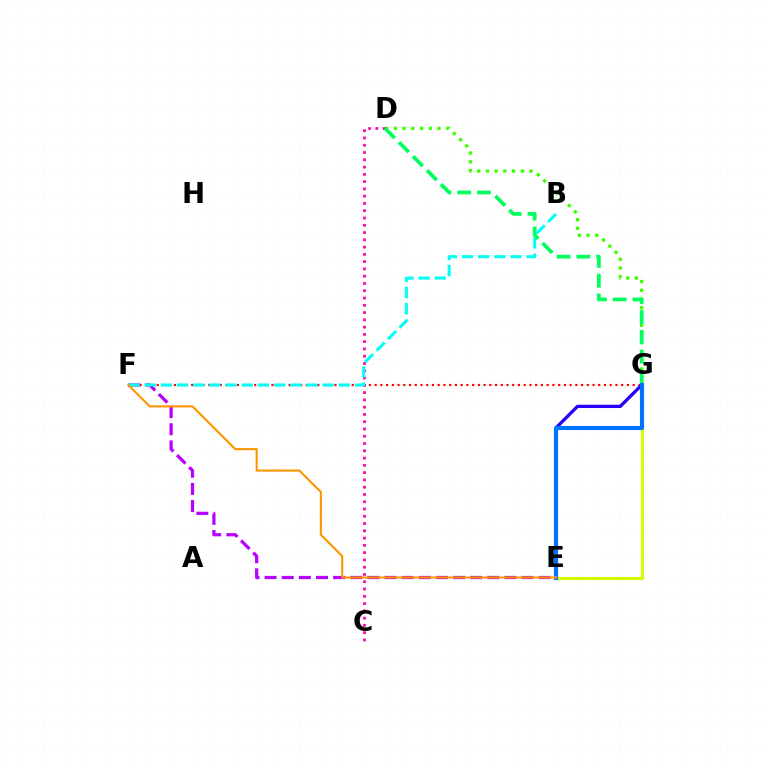{('E', 'F'): [{'color': '#b900ff', 'line_style': 'dashed', 'thickness': 2.33}, {'color': '#ff9400', 'line_style': 'solid', 'thickness': 1.5}], ('C', 'D'): [{'color': '#ff00ac', 'line_style': 'dotted', 'thickness': 1.98}], ('F', 'G'): [{'color': '#ff0000', 'line_style': 'dotted', 'thickness': 1.56}], ('B', 'F'): [{'color': '#00fff6', 'line_style': 'dashed', 'thickness': 2.2}], ('E', 'G'): [{'color': '#2500ff', 'line_style': 'solid', 'thickness': 2.36}, {'color': '#d1ff00', 'line_style': 'solid', 'thickness': 2.24}, {'color': '#0074ff', 'line_style': 'solid', 'thickness': 2.98}], ('D', 'G'): [{'color': '#3dff00', 'line_style': 'dotted', 'thickness': 2.37}, {'color': '#00ff5c', 'line_style': 'dashed', 'thickness': 2.69}]}